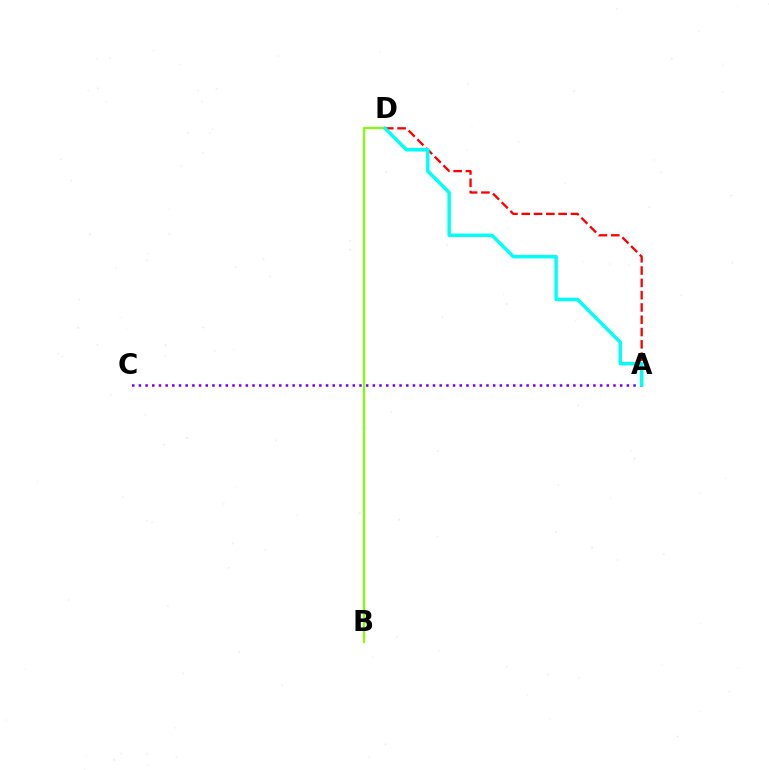{('A', 'D'): [{'color': '#ff0000', 'line_style': 'dashed', 'thickness': 1.67}, {'color': '#00fff6', 'line_style': 'solid', 'thickness': 2.5}], ('A', 'C'): [{'color': '#7200ff', 'line_style': 'dotted', 'thickness': 1.82}], ('B', 'D'): [{'color': '#84ff00', 'line_style': 'solid', 'thickness': 1.57}]}